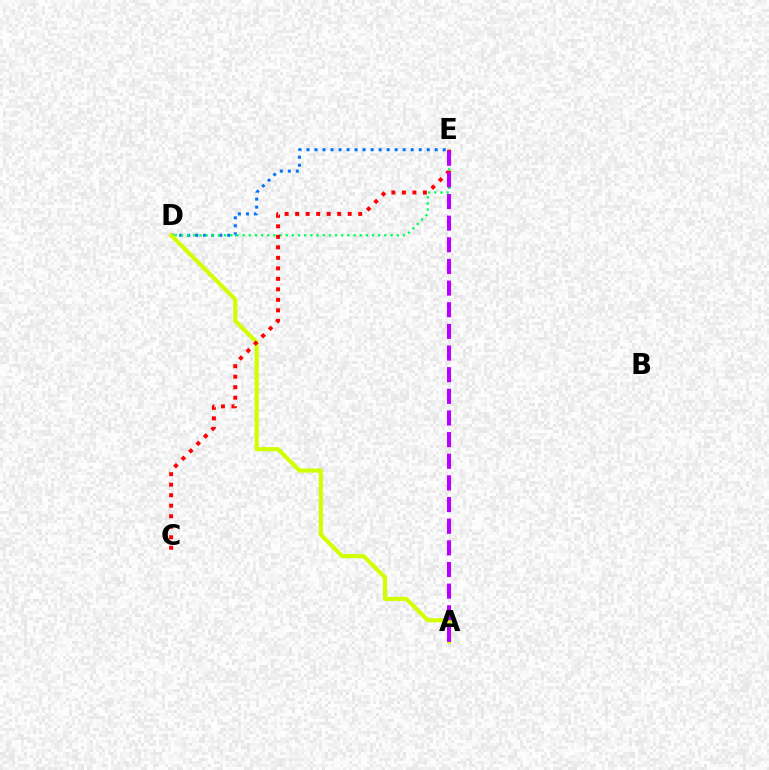{('D', 'E'): [{'color': '#0074ff', 'line_style': 'dotted', 'thickness': 2.18}, {'color': '#00ff5c', 'line_style': 'dotted', 'thickness': 1.68}], ('A', 'D'): [{'color': '#d1ff00', 'line_style': 'solid', 'thickness': 2.97}], ('C', 'E'): [{'color': '#ff0000', 'line_style': 'dotted', 'thickness': 2.85}], ('A', 'E'): [{'color': '#b900ff', 'line_style': 'dashed', 'thickness': 2.94}]}